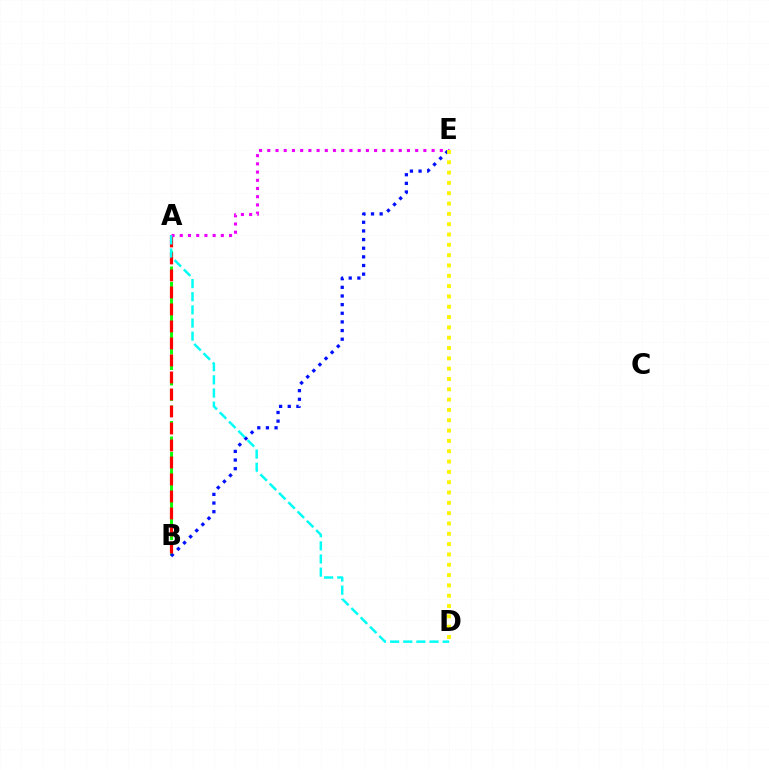{('A', 'B'): [{'color': '#08ff00', 'line_style': 'dashed', 'thickness': 2.1}, {'color': '#ff0000', 'line_style': 'dashed', 'thickness': 2.31}], ('B', 'E'): [{'color': '#0010ff', 'line_style': 'dotted', 'thickness': 2.35}], ('A', 'E'): [{'color': '#ee00ff', 'line_style': 'dotted', 'thickness': 2.23}], ('A', 'D'): [{'color': '#00fff6', 'line_style': 'dashed', 'thickness': 1.79}], ('D', 'E'): [{'color': '#fcf500', 'line_style': 'dotted', 'thickness': 2.8}]}